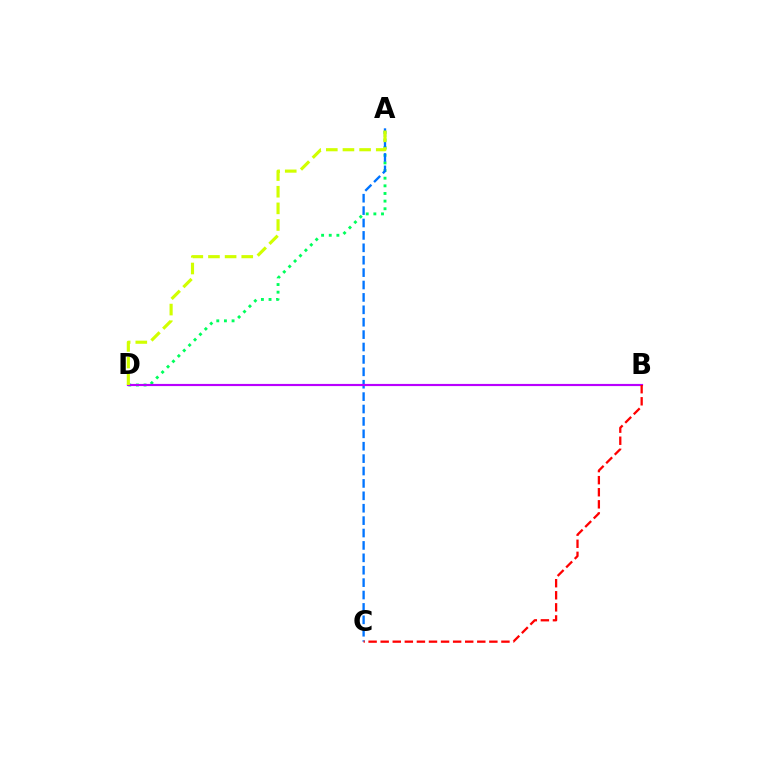{('A', 'D'): [{'color': '#00ff5c', 'line_style': 'dotted', 'thickness': 2.08}, {'color': '#d1ff00', 'line_style': 'dashed', 'thickness': 2.26}], ('A', 'C'): [{'color': '#0074ff', 'line_style': 'dashed', 'thickness': 1.68}], ('B', 'D'): [{'color': '#b900ff', 'line_style': 'solid', 'thickness': 1.56}], ('B', 'C'): [{'color': '#ff0000', 'line_style': 'dashed', 'thickness': 1.64}]}